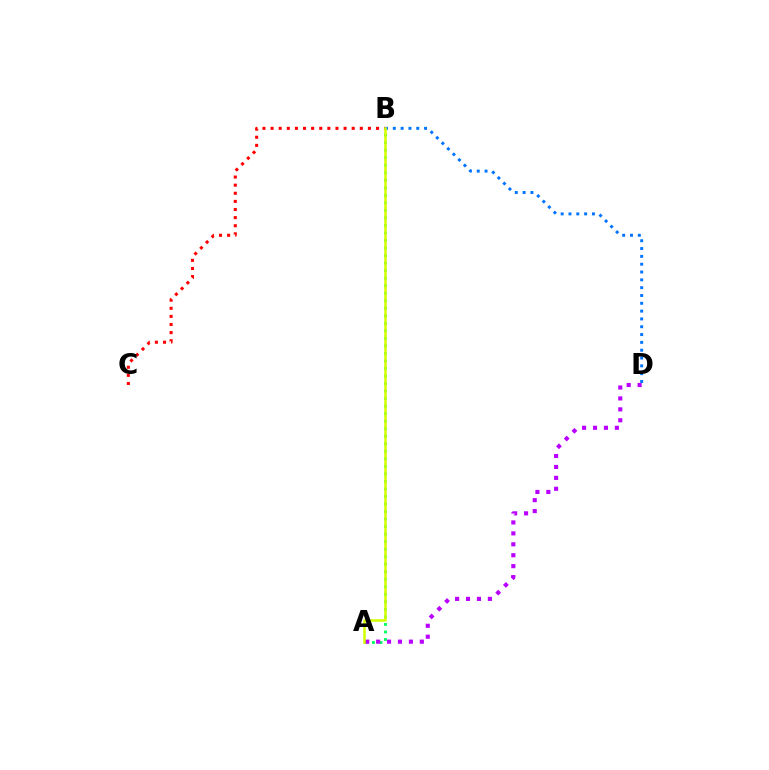{('B', 'D'): [{'color': '#0074ff', 'line_style': 'dotted', 'thickness': 2.12}], ('B', 'C'): [{'color': '#ff0000', 'line_style': 'dotted', 'thickness': 2.2}], ('A', 'B'): [{'color': '#00ff5c', 'line_style': 'dotted', 'thickness': 2.05}, {'color': '#d1ff00', 'line_style': 'solid', 'thickness': 1.81}], ('A', 'D'): [{'color': '#b900ff', 'line_style': 'dotted', 'thickness': 2.97}]}